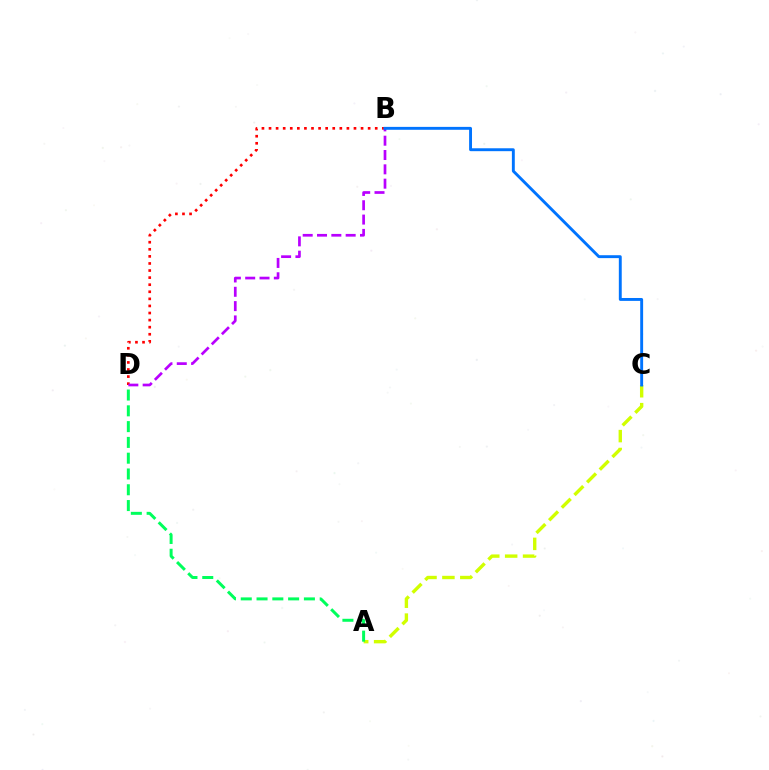{('A', 'C'): [{'color': '#d1ff00', 'line_style': 'dashed', 'thickness': 2.43}], ('B', 'D'): [{'color': '#ff0000', 'line_style': 'dotted', 'thickness': 1.92}, {'color': '#b900ff', 'line_style': 'dashed', 'thickness': 1.95}], ('A', 'D'): [{'color': '#00ff5c', 'line_style': 'dashed', 'thickness': 2.14}], ('B', 'C'): [{'color': '#0074ff', 'line_style': 'solid', 'thickness': 2.09}]}